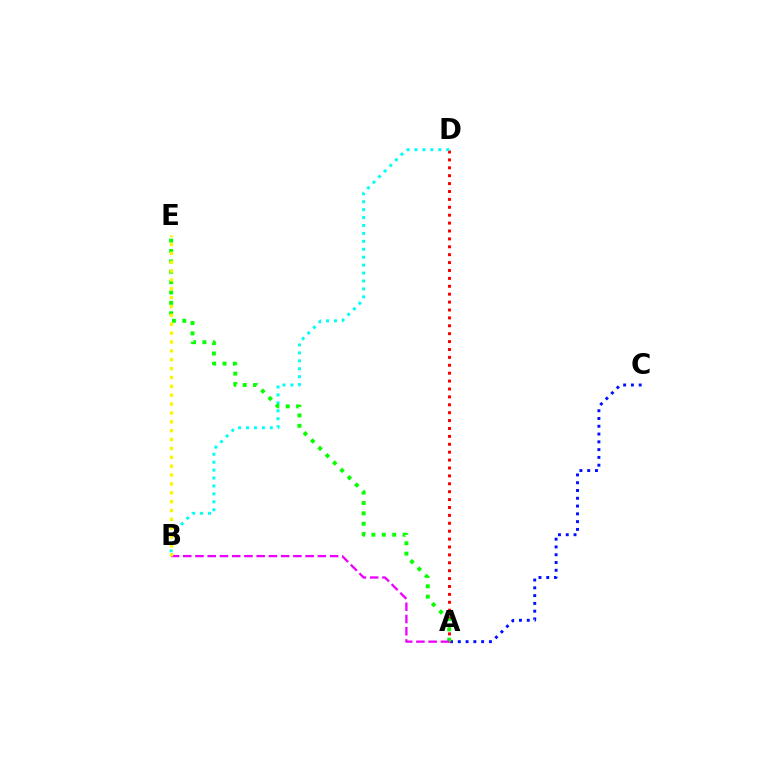{('A', 'C'): [{'color': '#0010ff', 'line_style': 'dotted', 'thickness': 2.11}], ('A', 'D'): [{'color': '#ff0000', 'line_style': 'dotted', 'thickness': 2.15}], ('B', 'D'): [{'color': '#00fff6', 'line_style': 'dotted', 'thickness': 2.15}], ('A', 'E'): [{'color': '#08ff00', 'line_style': 'dotted', 'thickness': 2.82}], ('A', 'B'): [{'color': '#ee00ff', 'line_style': 'dashed', 'thickness': 1.66}], ('B', 'E'): [{'color': '#fcf500', 'line_style': 'dotted', 'thickness': 2.41}]}